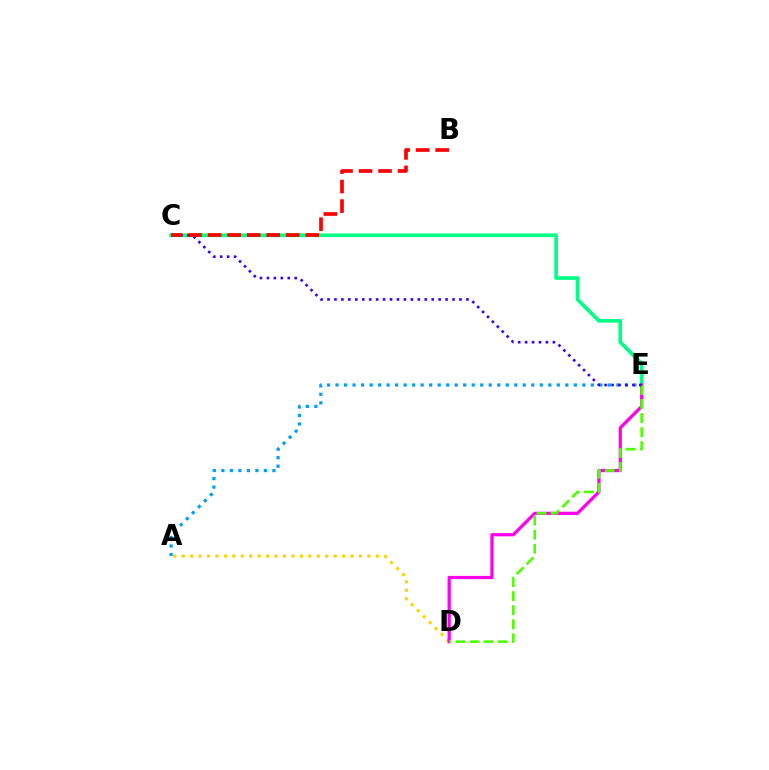{('A', 'D'): [{'color': '#ffd500', 'line_style': 'dotted', 'thickness': 2.29}], ('C', 'E'): [{'color': '#00ff86', 'line_style': 'solid', 'thickness': 2.65}, {'color': '#3700ff', 'line_style': 'dotted', 'thickness': 1.89}], ('A', 'E'): [{'color': '#009eff', 'line_style': 'dotted', 'thickness': 2.31}], ('D', 'E'): [{'color': '#ff00ed', 'line_style': 'solid', 'thickness': 2.33}, {'color': '#4fff00', 'line_style': 'dashed', 'thickness': 1.91}], ('B', 'C'): [{'color': '#ff0000', 'line_style': 'dashed', 'thickness': 2.65}]}